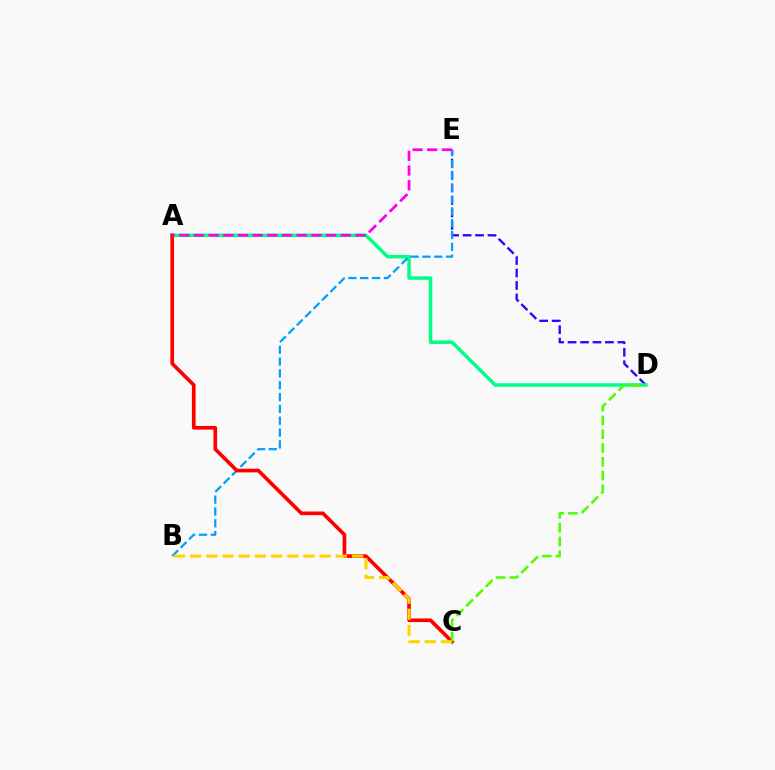{('D', 'E'): [{'color': '#3700ff', 'line_style': 'dashed', 'thickness': 1.69}], ('A', 'D'): [{'color': '#00ff86', 'line_style': 'solid', 'thickness': 2.52}], ('B', 'E'): [{'color': '#009eff', 'line_style': 'dashed', 'thickness': 1.61}], ('A', 'C'): [{'color': '#ff0000', 'line_style': 'solid', 'thickness': 2.64}], ('B', 'C'): [{'color': '#ffd500', 'line_style': 'dashed', 'thickness': 2.2}], ('C', 'D'): [{'color': '#4fff00', 'line_style': 'dashed', 'thickness': 1.87}], ('A', 'E'): [{'color': '#ff00ed', 'line_style': 'dashed', 'thickness': 2.0}]}